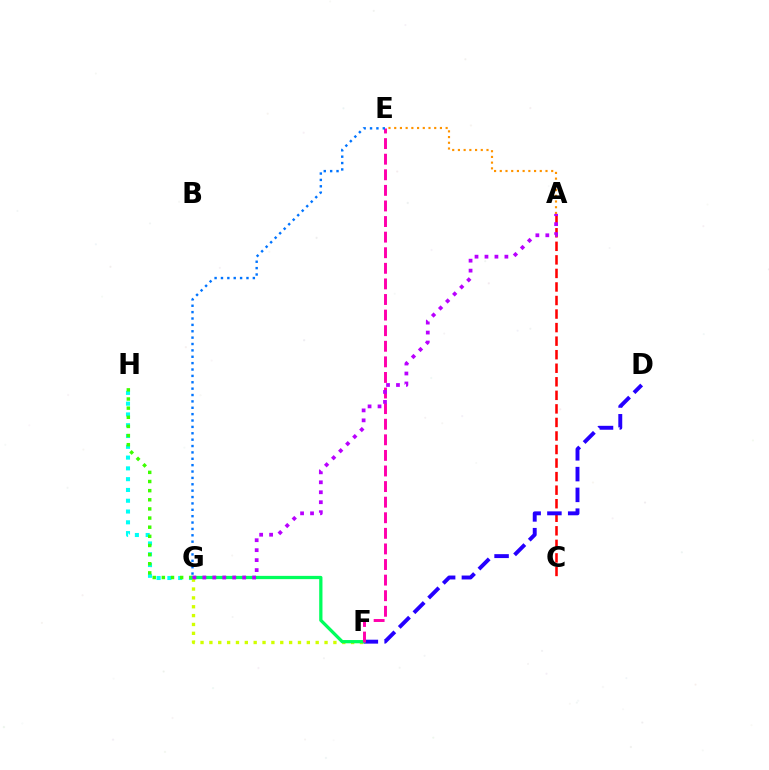{('G', 'H'): [{'color': '#00fff6', 'line_style': 'dotted', 'thickness': 2.93}, {'color': '#3dff00', 'line_style': 'dotted', 'thickness': 2.48}], ('A', 'C'): [{'color': '#ff0000', 'line_style': 'dashed', 'thickness': 1.84}], ('F', 'G'): [{'color': '#d1ff00', 'line_style': 'dotted', 'thickness': 2.41}, {'color': '#00ff5c', 'line_style': 'solid', 'thickness': 2.35}], ('D', 'F'): [{'color': '#2500ff', 'line_style': 'dashed', 'thickness': 2.82}], ('E', 'F'): [{'color': '#ff00ac', 'line_style': 'dashed', 'thickness': 2.12}], ('E', 'G'): [{'color': '#0074ff', 'line_style': 'dotted', 'thickness': 1.73}], ('A', 'E'): [{'color': '#ff9400', 'line_style': 'dotted', 'thickness': 1.55}], ('A', 'G'): [{'color': '#b900ff', 'line_style': 'dotted', 'thickness': 2.71}]}